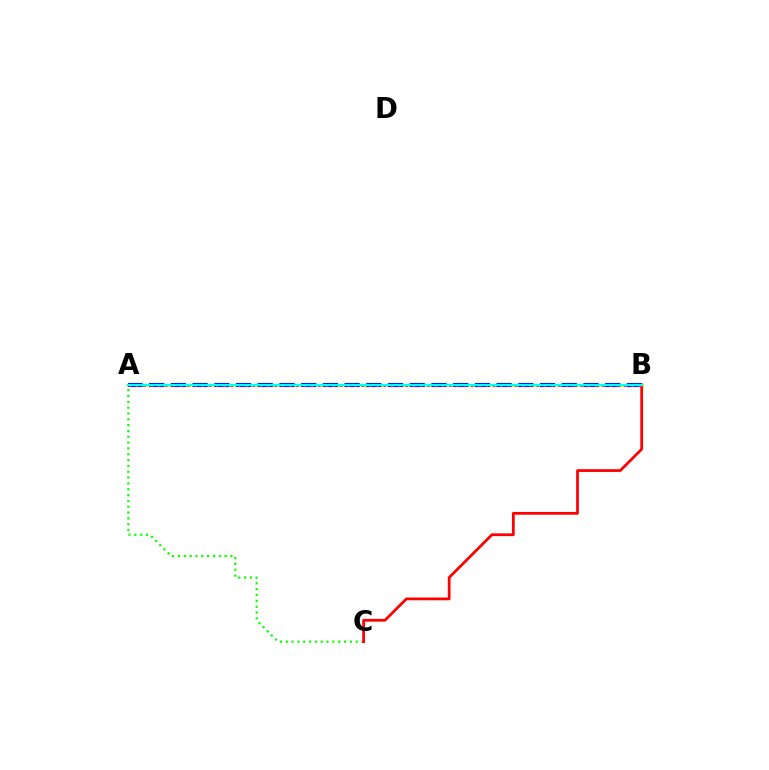{('A', 'C'): [{'color': '#08ff00', 'line_style': 'dotted', 'thickness': 1.58}], ('A', 'B'): [{'color': '#fcf500', 'line_style': 'solid', 'thickness': 2.38}, {'color': '#0010ff', 'line_style': 'dashed', 'thickness': 2.95}, {'color': '#ee00ff', 'line_style': 'dotted', 'thickness': 1.98}, {'color': '#00fff6', 'line_style': 'solid', 'thickness': 1.59}], ('B', 'C'): [{'color': '#ff0000', 'line_style': 'solid', 'thickness': 1.98}]}